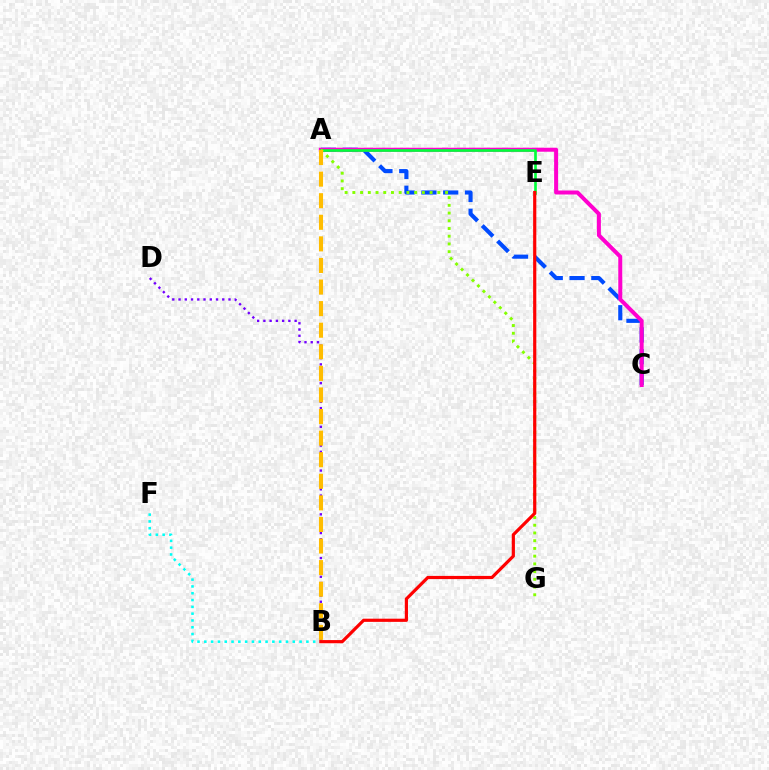{('A', 'C'): [{'color': '#004bff', 'line_style': 'dashed', 'thickness': 2.96}, {'color': '#ff00cf', 'line_style': 'solid', 'thickness': 2.88}], ('B', 'D'): [{'color': '#7200ff', 'line_style': 'dotted', 'thickness': 1.7}], ('B', 'F'): [{'color': '#00fff6', 'line_style': 'dotted', 'thickness': 1.85}], ('A', 'E'): [{'color': '#00ff39', 'line_style': 'solid', 'thickness': 1.92}], ('A', 'G'): [{'color': '#84ff00', 'line_style': 'dotted', 'thickness': 2.1}], ('A', 'B'): [{'color': '#ffbd00', 'line_style': 'dashed', 'thickness': 2.93}], ('B', 'E'): [{'color': '#ff0000', 'line_style': 'solid', 'thickness': 2.29}]}